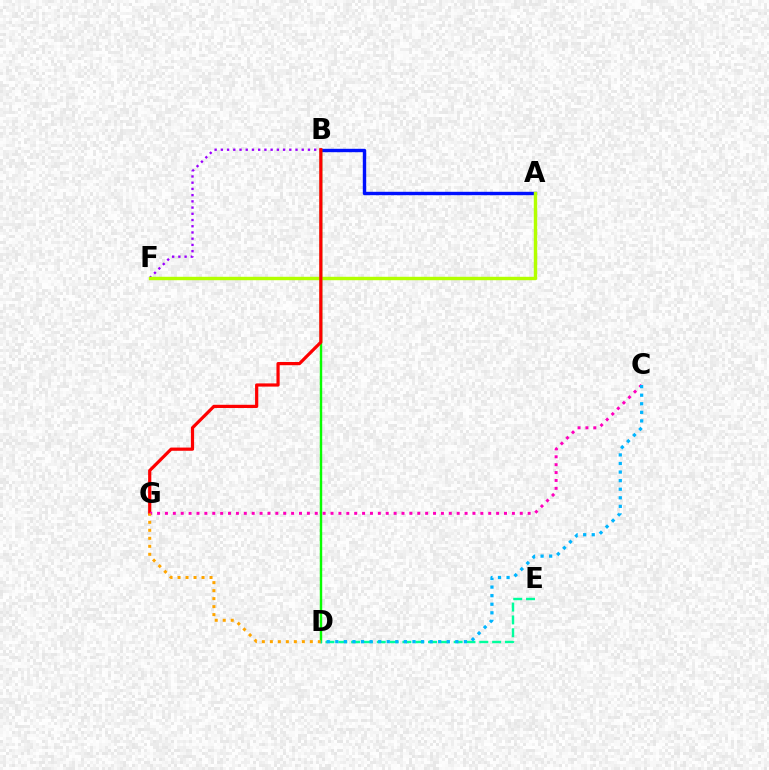{('B', 'F'): [{'color': '#9b00ff', 'line_style': 'dotted', 'thickness': 1.69}], ('A', 'B'): [{'color': '#0010ff', 'line_style': 'solid', 'thickness': 2.45}], ('B', 'D'): [{'color': '#08ff00', 'line_style': 'solid', 'thickness': 1.75}], ('A', 'F'): [{'color': '#b3ff00', 'line_style': 'solid', 'thickness': 2.46}], ('D', 'E'): [{'color': '#00ff9d', 'line_style': 'dashed', 'thickness': 1.74}], ('B', 'G'): [{'color': '#ff0000', 'line_style': 'solid', 'thickness': 2.3}], ('C', 'G'): [{'color': '#ff00bd', 'line_style': 'dotted', 'thickness': 2.14}], ('D', 'G'): [{'color': '#ffa500', 'line_style': 'dotted', 'thickness': 2.17}], ('C', 'D'): [{'color': '#00b5ff', 'line_style': 'dotted', 'thickness': 2.33}]}